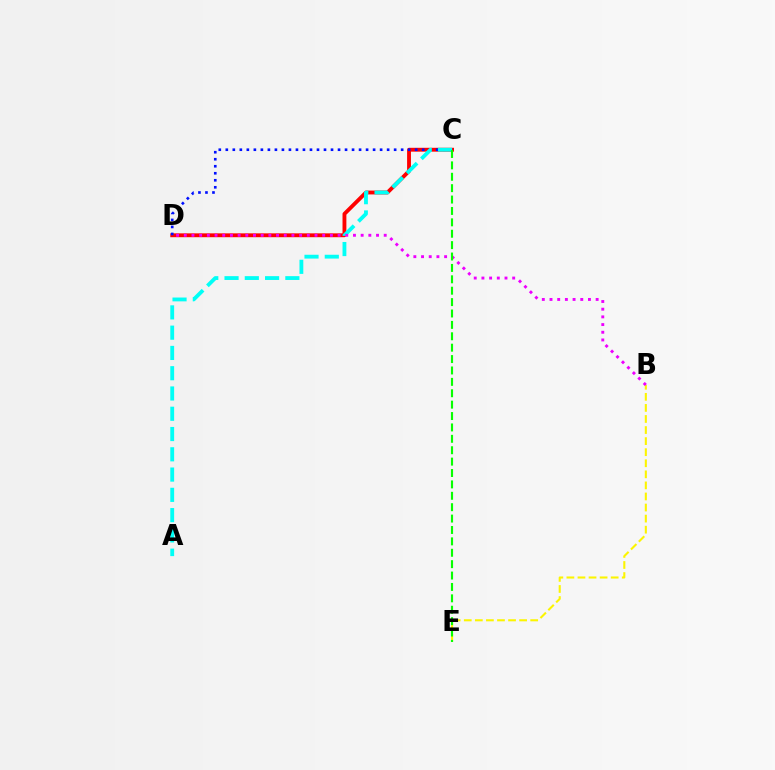{('C', 'D'): [{'color': '#ff0000', 'line_style': 'solid', 'thickness': 2.78}, {'color': '#0010ff', 'line_style': 'dotted', 'thickness': 1.91}], ('B', 'E'): [{'color': '#fcf500', 'line_style': 'dashed', 'thickness': 1.5}], ('A', 'C'): [{'color': '#00fff6', 'line_style': 'dashed', 'thickness': 2.75}], ('B', 'D'): [{'color': '#ee00ff', 'line_style': 'dotted', 'thickness': 2.09}], ('C', 'E'): [{'color': '#08ff00', 'line_style': 'dashed', 'thickness': 1.55}]}